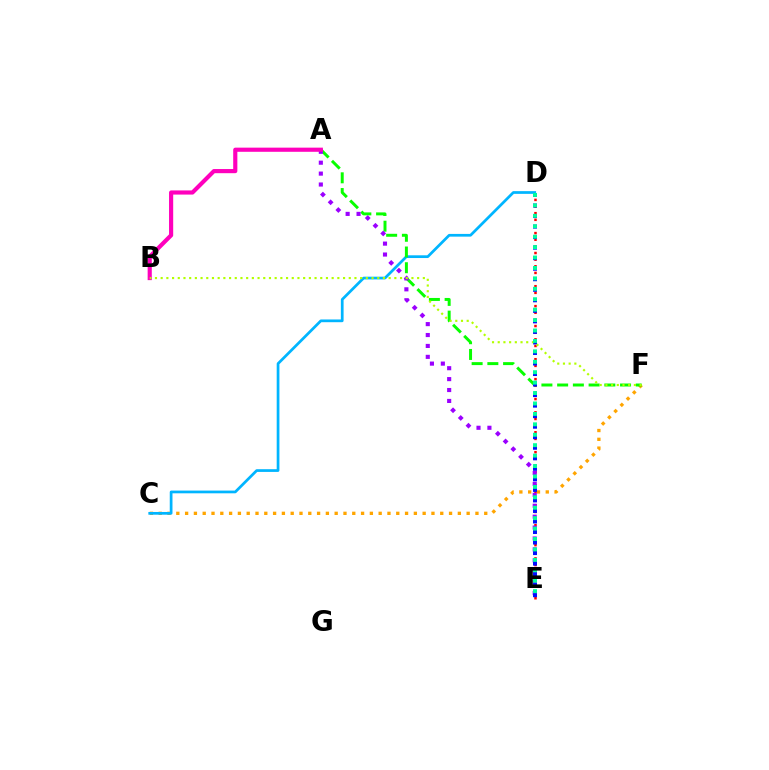{('C', 'F'): [{'color': '#ffa500', 'line_style': 'dotted', 'thickness': 2.39}], ('C', 'D'): [{'color': '#00b5ff', 'line_style': 'solid', 'thickness': 1.96}], ('D', 'E'): [{'color': '#ff0000', 'line_style': 'dotted', 'thickness': 1.8}, {'color': '#0010ff', 'line_style': 'dotted', 'thickness': 2.86}, {'color': '#00ff9d', 'line_style': 'dotted', 'thickness': 2.83}], ('A', 'F'): [{'color': '#08ff00', 'line_style': 'dashed', 'thickness': 2.14}], ('A', 'E'): [{'color': '#9b00ff', 'line_style': 'dotted', 'thickness': 2.96}], ('A', 'B'): [{'color': '#ff00bd', 'line_style': 'solid', 'thickness': 2.99}], ('B', 'F'): [{'color': '#b3ff00', 'line_style': 'dotted', 'thickness': 1.55}]}